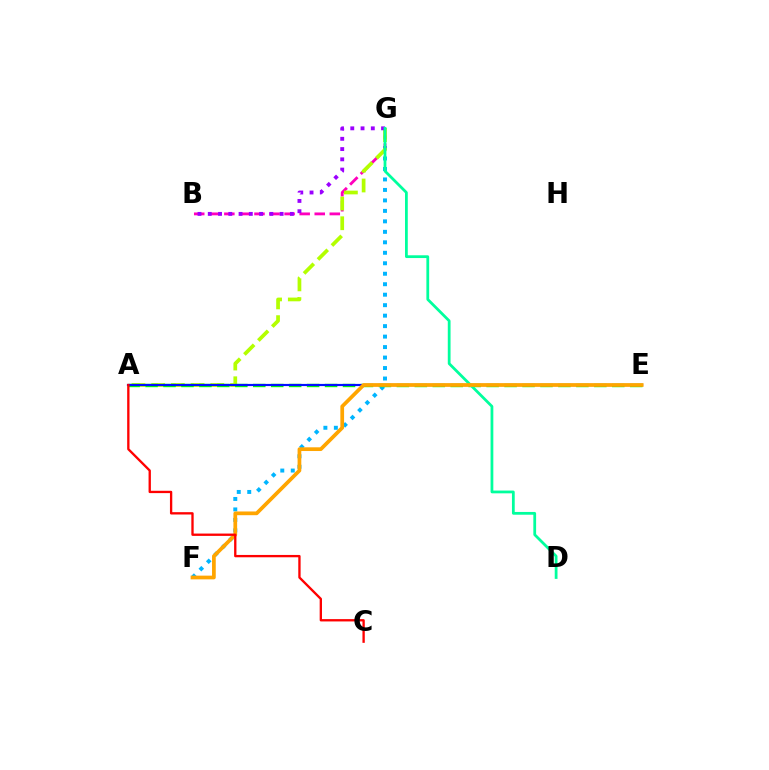{('F', 'G'): [{'color': '#00b5ff', 'line_style': 'dotted', 'thickness': 2.85}], ('B', 'G'): [{'color': '#ff00bd', 'line_style': 'dashed', 'thickness': 2.05}, {'color': '#9b00ff', 'line_style': 'dotted', 'thickness': 2.79}], ('A', 'G'): [{'color': '#b3ff00', 'line_style': 'dashed', 'thickness': 2.68}], ('A', 'E'): [{'color': '#08ff00', 'line_style': 'dashed', 'thickness': 2.44}, {'color': '#0010ff', 'line_style': 'solid', 'thickness': 1.56}], ('D', 'G'): [{'color': '#00ff9d', 'line_style': 'solid', 'thickness': 1.99}], ('E', 'F'): [{'color': '#ffa500', 'line_style': 'solid', 'thickness': 2.68}], ('A', 'C'): [{'color': '#ff0000', 'line_style': 'solid', 'thickness': 1.68}]}